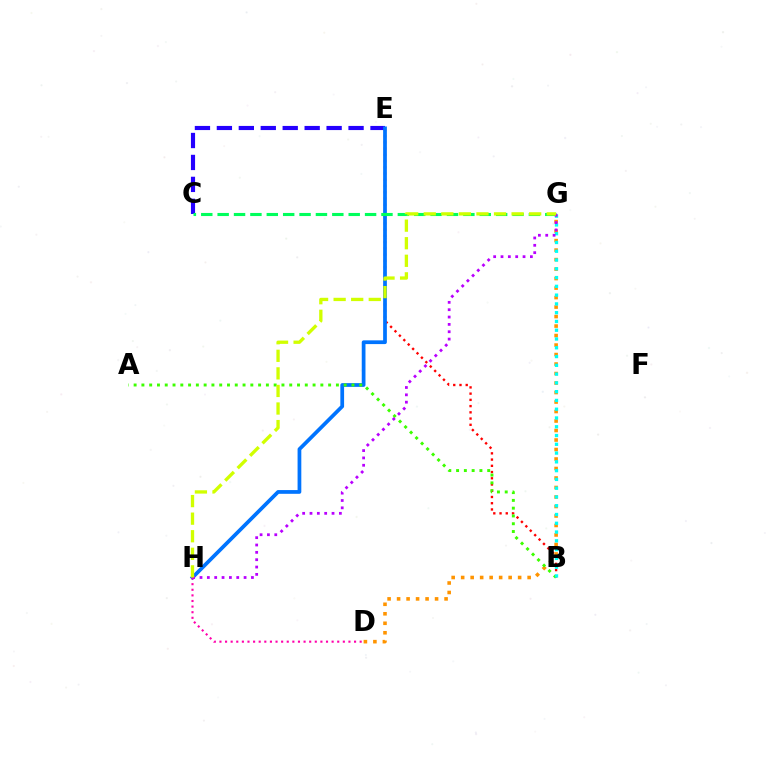{('B', 'E'): [{'color': '#ff0000', 'line_style': 'dotted', 'thickness': 1.69}], ('C', 'E'): [{'color': '#2500ff', 'line_style': 'dashed', 'thickness': 2.98}], ('D', 'G'): [{'color': '#ff9400', 'line_style': 'dotted', 'thickness': 2.58}], ('E', 'H'): [{'color': '#0074ff', 'line_style': 'solid', 'thickness': 2.69}], ('D', 'H'): [{'color': '#ff00ac', 'line_style': 'dotted', 'thickness': 1.52}], ('C', 'G'): [{'color': '#00ff5c', 'line_style': 'dashed', 'thickness': 2.23}], ('A', 'B'): [{'color': '#3dff00', 'line_style': 'dotted', 'thickness': 2.11}], ('B', 'G'): [{'color': '#00fff6', 'line_style': 'dotted', 'thickness': 2.38}], ('G', 'H'): [{'color': '#b900ff', 'line_style': 'dotted', 'thickness': 2.0}, {'color': '#d1ff00', 'line_style': 'dashed', 'thickness': 2.39}]}